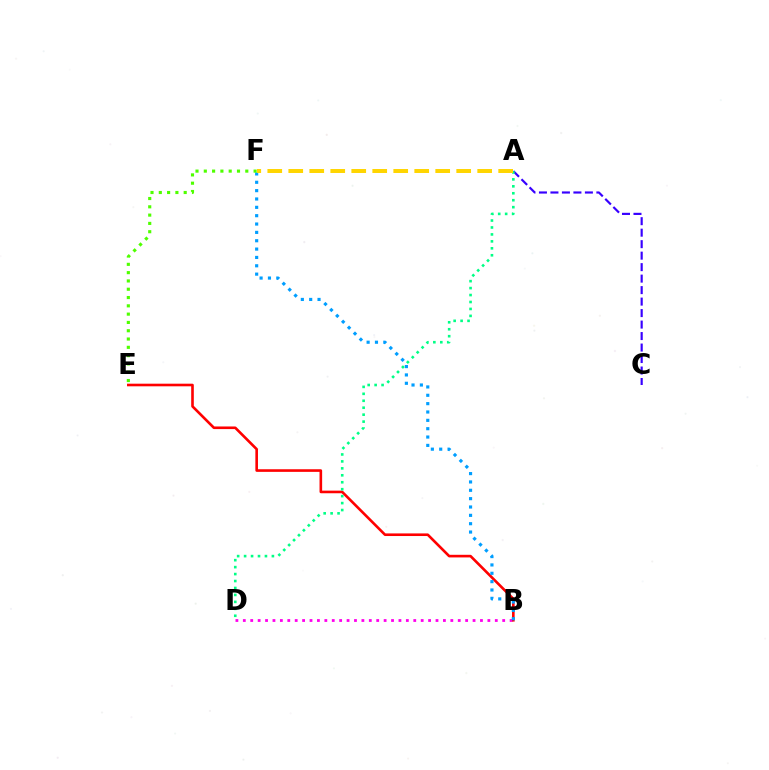{('B', 'D'): [{'color': '#ff00ed', 'line_style': 'dotted', 'thickness': 2.01}], ('B', 'E'): [{'color': '#ff0000', 'line_style': 'solid', 'thickness': 1.89}], ('B', 'F'): [{'color': '#009eff', 'line_style': 'dotted', 'thickness': 2.27}], ('A', 'C'): [{'color': '#3700ff', 'line_style': 'dashed', 'thickness': 1.56}], ('A', 'D'): [{'color': '#00ff86', 'line_style': 'dotted', 'thickness': 1.89}], ('A', 'F'): [{'color': '#ffd500', 'line_style': 'dashed', 'thickness': 2.85}], ('E', 'F'): [{'color': '#4fff00', 'line_style': 'dotted', 'thickness': 2.25}]}